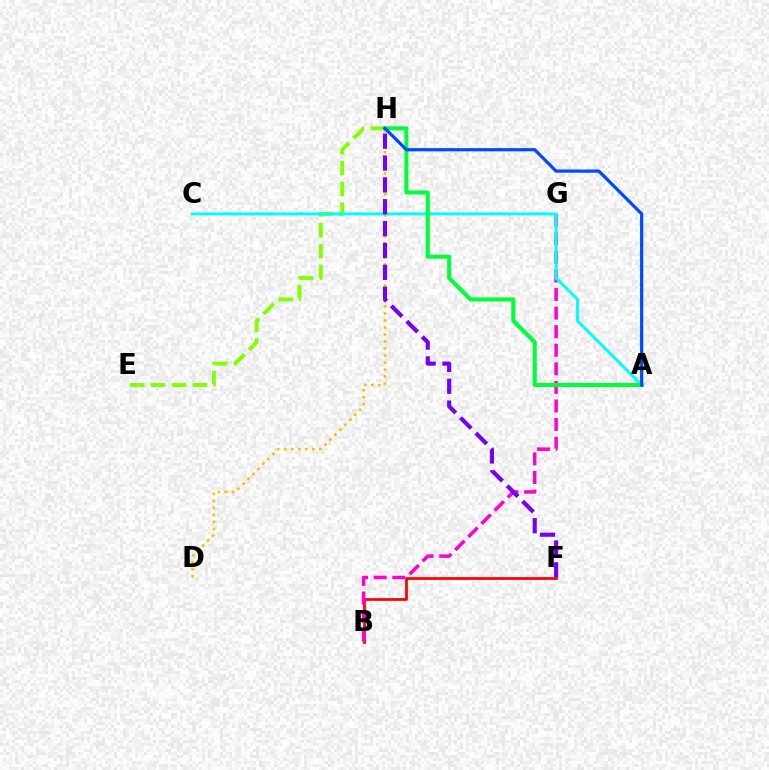{('D', 'H'): [{'color': '#ffbd00', 'line_style': 'dotted', 'thickness': 1.9}], ('E', 'H'): [{'color': '#84ff00', 'line_style': 'dashed', 'thickness': 2.84}], ('B', 'F'): [{'color': '#ff0000', 'line_style': 'solid', 'thickness': 1.97}], ('B', 'G'): [{'color': '#ff00cf', 'line_style': 'dashed', 'thickness': 2.52}], ('A', 'C'): [{'color': '#00fff6', 'line_style': 'solid', 'thickness': 2.14}], ('A', 'H'): [{'color': '#00ff39', 'line_style': 'solid', 'thickness': 2.92}, {'color': '#004bff', 'line_style': 'solid', 'thickness': 2.32}], ('F', 'H'): [{'color': '#7200ff', 'line_style': 'dashed', 'thickness': 2.97}]}